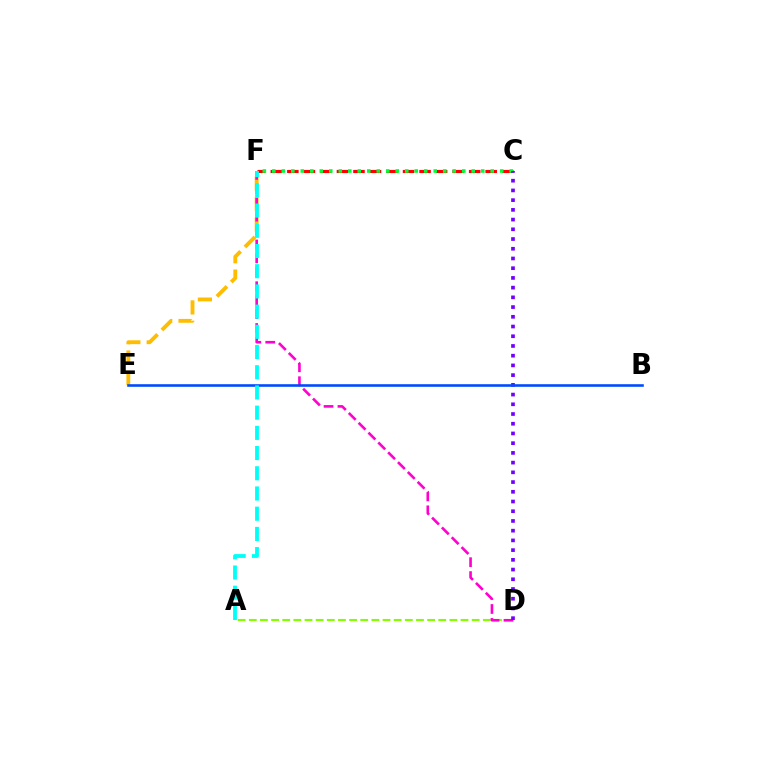{('A', 'D'): [{'color': '#84ff00', 'line_style': 'dashed', 'thickness': 1.51}], ('E', 'F'): [{'color': '#ffbd00', 'line_style': 'dashed', 'thickness': 2.76}], ('C', 'F'): [{'color': '#ff0000', 'line_style': 'dashed', 'thickness': 2.25}, {'color': '#00ff39', 'line_style': 'dotted', 'thickness': 2.58}], ('D', 'F'): [{'color': '#ff00cf', 'line_style': 'dashed', 'thickness': 1.89}], ('C', 'D'): [{'color': '#7200ff', 'line_style': 'dotted', 'thickness': 2.64}], ('B', 'E'): [{'color': '#004bff', 'line_style': 'solid', 'thickness': 1.87}], ('A', 'F'): [{'color': '#00fff6', 'line_style': 'dashed', 'thickness': 2.75}]}